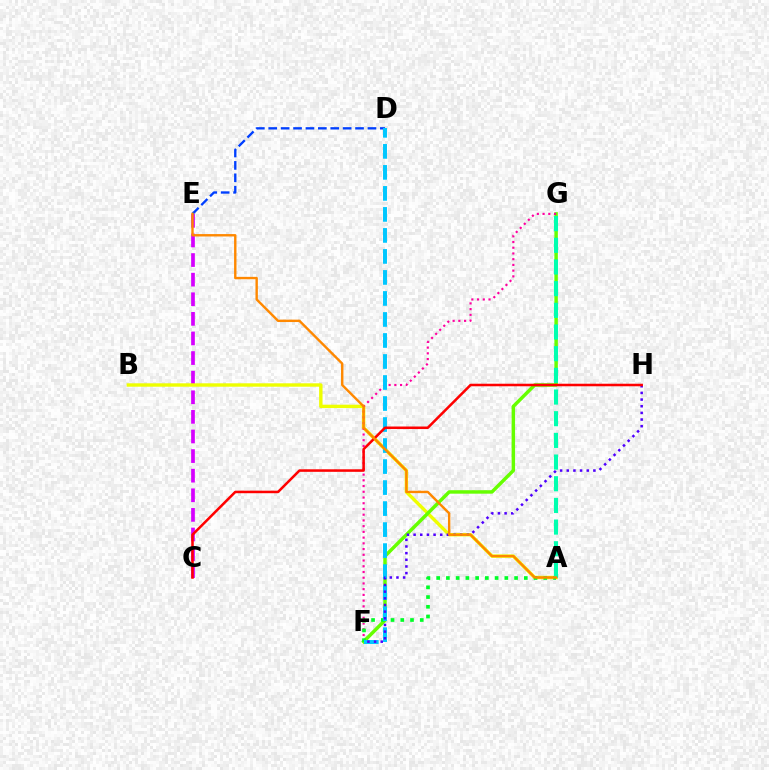{('C', 'E'): [{'color': '#d600ff', 'line_style': 'dashed', 'thickness': 2.66}], ('A', 'B'): [{'color': '#eeff00', 'line_style': 'solid', 'thickness': 2.45}], ('D', 'E'): [{'color': '#003fff', 'line_style': 'dashed', 'thickness': 1.68}], ('F', 'G'): [{'color': '#66ff00', 'line_style': 'solid', 'thickness': 2.49}, {'color': '#ff00a0', 'line_style': 'dotted', 'thickness': 1.56}], ('A', 'F'): [{'color': '#00ff27', 'line_style': 'dotted', 'thickness': 2.65}], ('D', 'F'): [{'color': '#00c7ff', 'line_style': 'dashed', 'thickness': 2.85}], ('F', 'H'): [{'color': '#4f00ff', 'line_style': 'dotted', 'thickness': 1.81}], ('C', 'H'): [{'color': '#ff0000', 'line_style': 'solid', 'thickness': 1.83}], ('A', 'G'): [{'color': '#00ffaf', 'line_style': 'dashed', 'thickness': 2.94}], ('A', 'E'): [{'color': '#ff8800', 'line_style': 'solid', 'thickness': 1.73}]}